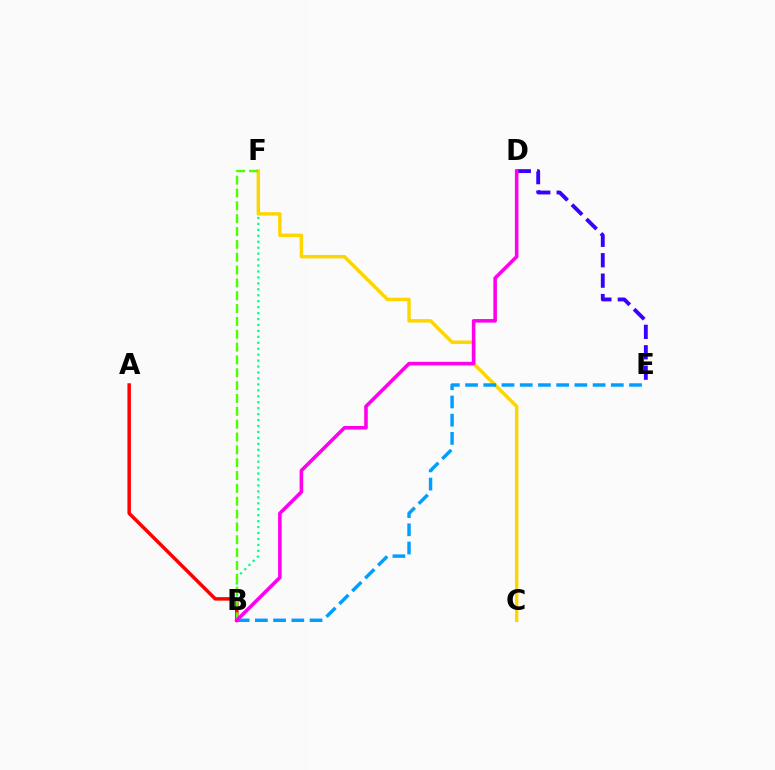{('B', 'F'): [{'color': '#00ff86', 'line_style': 'dotted', 'thickness': 1.61}, {'color': '#4fff00', 'line_style': 'dashed', 'thickness': 1.74}], ('C', 'F'): [{'color': '#ffd500', 'line_style': 'solid', 'thickness': 2.49}], ('D', 'E'): [{'color': '#3700ff', 'line_style': 'dashed', 'thickness': 2.77}], ('A', 'B'): [{'color': '#ff0000', 'line_style': 'solid', 'thickness': 2.51}], ('B', 'E'): [{'color': '#009eff', 'line_style': 'dashed', 'thickness': 2.48}], ('B', 'D'): [{'color': '#ff00ed', 'line_style': 'solid', 'thickness': 2.56}]}